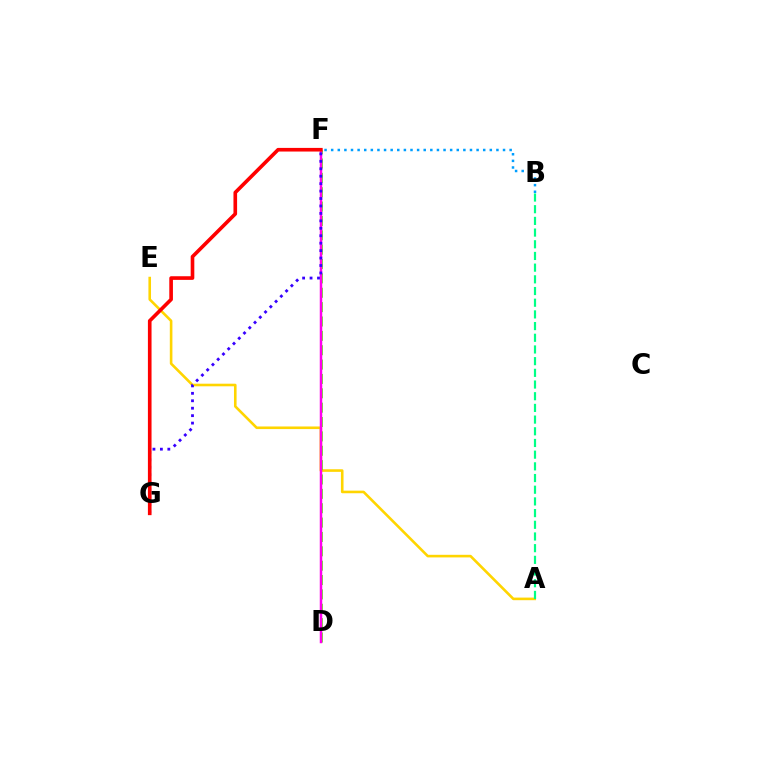{('A', 'E'): [{'color': '#ffd500', 'line_style': 'solid', 'thickness': 1.87}], ('D', 'F'): [{'color': '#4fff00', 'line_style': 'dashed', 'thickness': 1.95}, {'color': '#ff00ed', 'line_style': 'solid', 'thickness': 1.79}], ('B', 'F'): [{'color': '#009eff', 'line_style': 'dotted', 'thickness': 1.8}], ('F', 'G'): [{'color': '#3700ff', 'line_style': 'dotted', 'thickness': 2.02}, {'color': '#ff0000', 'line_style': 'solid', 'thickness': 2.62}], ('A', 'B'): [{'color': '#00ff86', 'line_style': 'dashed', 'thickness': 1.59}]}